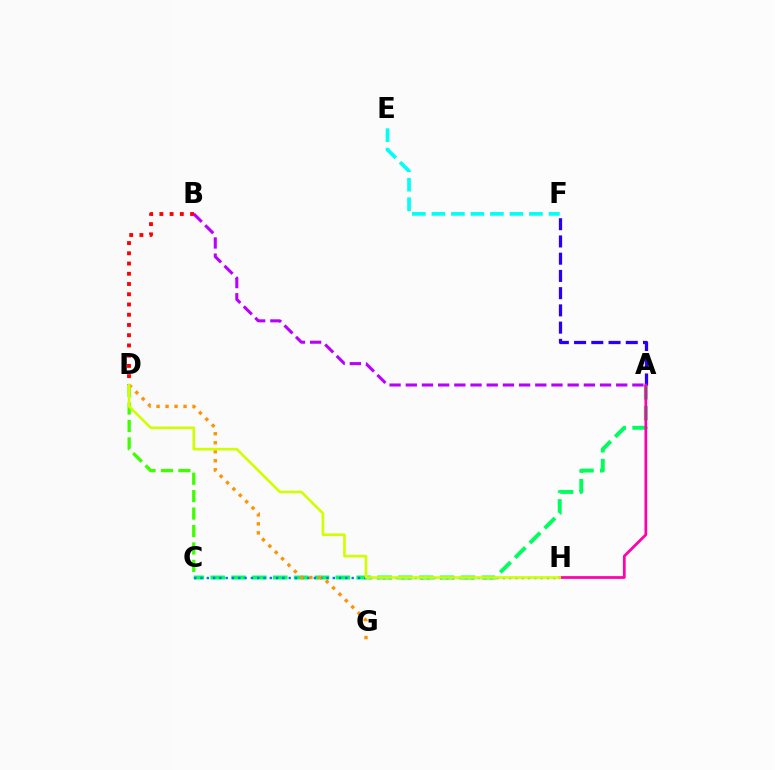{('E', 'F'): [{'color': '#00fff6', 'line_style': 'dashed', 'thickness': 2.65}], ('A', 'C'): [{'color': '#00ff5c', 'line_style': 'dashed', 'thickness': 2.83}], ('C', 'H'): [{'color': '#0074ff', 'line_style': 'dotted', 'thickness': 1.71}], ('B', 'D'): [{'color': '#ff0000', 'line_style': 'dotted', 'thickness': 2.78}], ('C', 'D'): [{'color': '#3dff00', 'line_style': 'dashed', 'thickness': 2.37}], ('A', 'B'): [{'color': '#b900ff', 'line_style': 'dashed', 'thickness': 2.2}], ('A', 'F'): [{'color': '#2500ff', 'line_style': 'dashed', 'thickness': 2.34}], ('D', 'G'): [{'color': '#ff9400', 'line_style': 'dotted', 'thickness': 2.45}], ('A', 'H'): [{'color': '#ff00ac', 'line_style': 'solid', 'thickness': 1.97}], ('D', 'H'): [{'color': '#d1ff00', 'line_style': 'solid', 'thickness': 1.9}]}